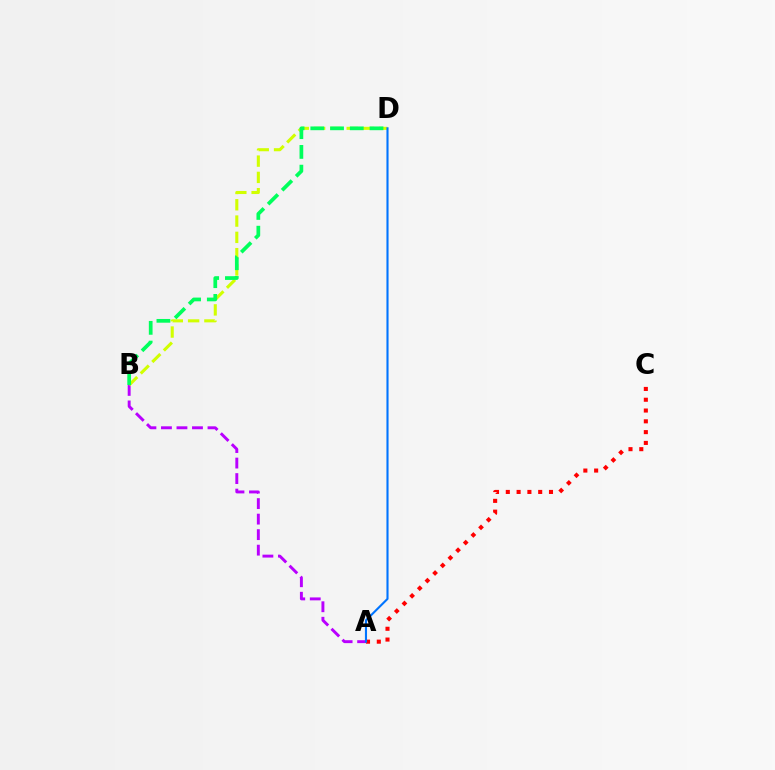{('A', 'B'): [{'color': '#b900ff', 'line_style': 'dashed', 'thickness': 2.11}], ('A', 'C'): [{'color': '#ff0000', 'line_style': 'dotted', 'thickness': 2.93}], ('B', 'D'): [{'color': '#d1ff00', 'line_style': 'dashed', 'thickness': 2.21}, {'color': '#00ff5c', 'line_style': 'dashed', 'thickness': 2.68}], ('A', 'D'): [{'color': '#0074ff', 'line_style': 'solid', 'thickness': 1.52}]}